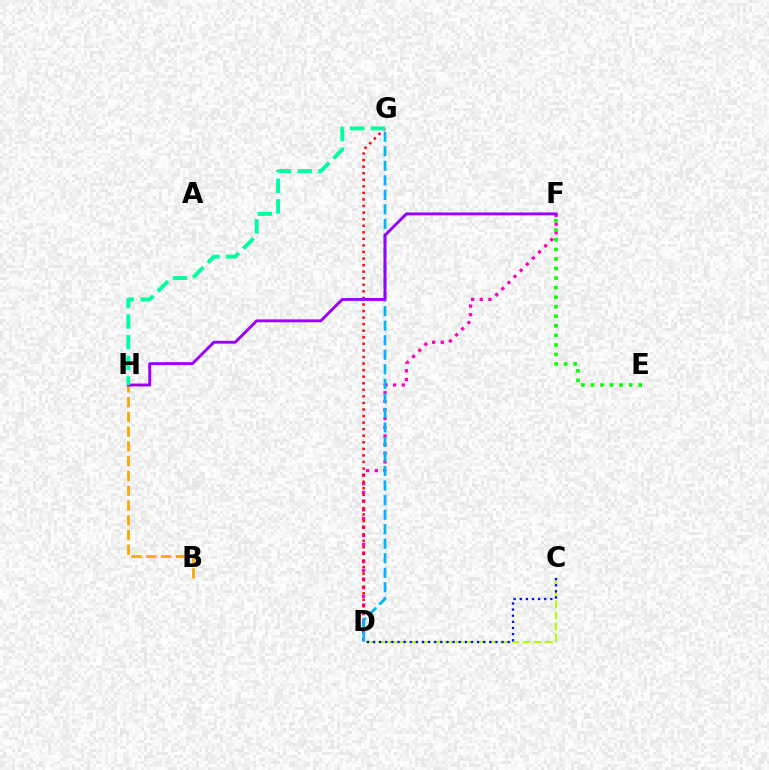{('B', 'H'): [{'color': '#ffa500', 'line_style': 'dashed', 'thickness': 2.01}], ('D', 'F'): [{'color': '#ff00bd', 'line_style': 'dotted', 'thickness': 2.35}], ('D', 'G'): [{'color': '#ff0000', 'line_style': 'dotted', 'thickness': 1.78}, {'color': '#00b5ff', 'line_style': 'dashed', 'thickness': 1.97}], ('C', 'D'): [{'color': '#b3ff00', 'line_style': 'dashed', 'thickness': 1.52}, {'color': '#0010ff', 'line_style': 'dotted', 'thickness': 1.66}], ('F', 'H'): [{'color': '#9b00ff', 'line_style': 'solid', 'thickness': 2.08}], ('G', 'H'): [{'color': '#00ff9d', 'line_style': 'dashed', 'thickness': 2.81}], ('E', 'F'): [{'color': '#08ff00', 'line_style': 'dotted', 'thickness': 2.6}]}